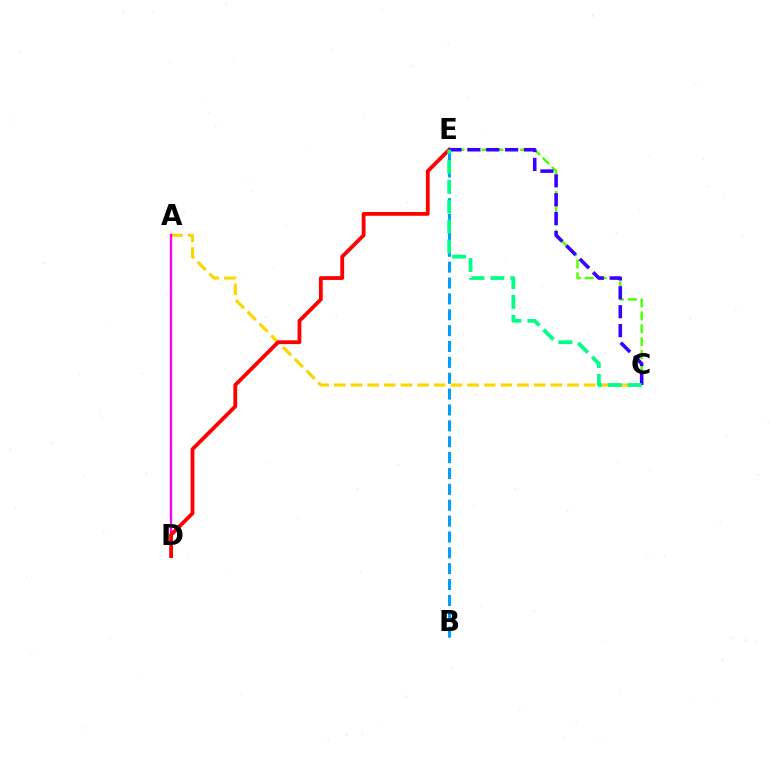{('B', 'E'): [{'color': '#009eff', 'line_style': 'dashed', 'thickness': 2.16}], ('A', 'C'): [{'color': '#ffd500', 'line_style': 'dashed', 'thickness': 2.26}], ('A', 'D'): [{'color': '#ff00ed', 'line_style': 'solid', 'thickness': 1.66}], ('D', 'E'): [{'color': '#ff0000', 'line_style': 'solid', 'thickness': 2.73}], ('C', 'E'): [{'color': '#4fff00', 'line_style': 'dashed', 'thickness': 1.75}, {'color': '#3700ff', 'line_style': 'dashed', 'thickness': 2.57}, {'color': '#00ff86', 'line_style': 'dashed', 'thickness': 2.71}]}